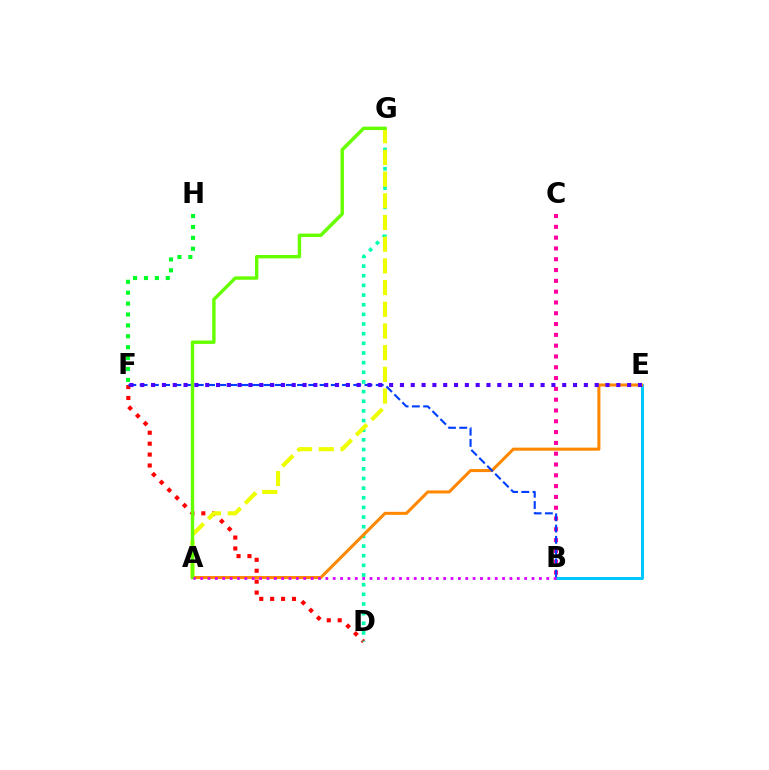{('D', 'F'): [{'color': '#ff0000', 'line_style': 'dotted', 'thickness': 2.96}], ('D', 'G'): [{'color': '#00ffaf', 'line_style': 'dotted', 'thickness': 2.62}], ('A', 'G'): [{'color': '#eeff00', 'line_style': 'dashed', 'thickness': 2.95}, {'color': '#66ff00', 'line_style': 'solid', 'thickness': 2.46}], ('B', 'C'): [{'color': '#ff00a0', 'line_style': 'dotted', 'thickness': 2.94}], ('B', 'E'): [{'color': '#00c7ff', 'line_style': 'solid', 'thickness': 2.15}], ('A', 'E'): [{'color': '#ff8800', 'line_style': 'solid', 'thickness': 2.19}], ('F', 'H'): [{'color': '#00ff27', 'line_style': 'dotted', 'thickness': 2.96}], ('B', 'F'): [{'color': '#003fff', 'line_style': 'dashed', 'thickness': 1.53}], ('A', 'B'): [{'color': '#d600ff', 'line_style': 'dotted', 'thickness': 2.0}], ('E', 'F'): [{'color': '#4f00ff', 'line_style': 'dotted', 'thickness': 2.94}]}